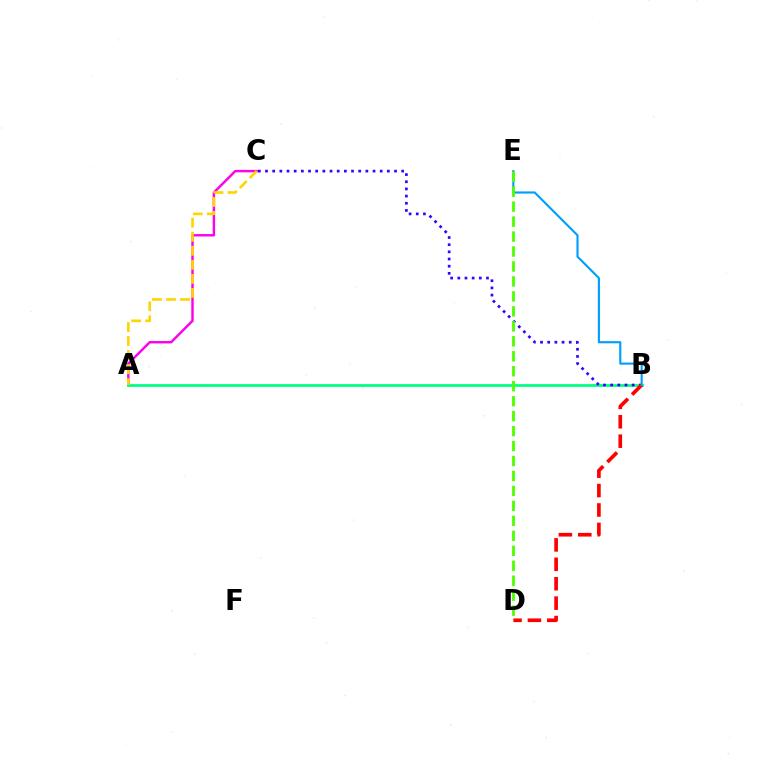{('A', 'C'): [{'color': '#ff00ed', 'line_style': 'solid', 'thickness': 1.76}, {'color': '#ffd500', 'line_style': 'dashed', 'thickness': 1.91}], ('A', 'B'): [{'color': '#00ff86', 'line_style': 'solid', 'thickness': 2.01}], ('B', 'C'): [{'color': '#3700ff', 'line_style': 'dotted', 'thickness': 1.95}], ('B', 'D'): [{'color': '#ff0000', 'line_style': 'dashed', 'thickness': 2.64}], ('B', 'E'): [{'color': '#009eff', 'line_style': 'solid', 'thickness': 1.54}], ('D', 'E'): [{'color': '#4fff00', 'line_style': 'dashed', 'thickness': 2.03}]}